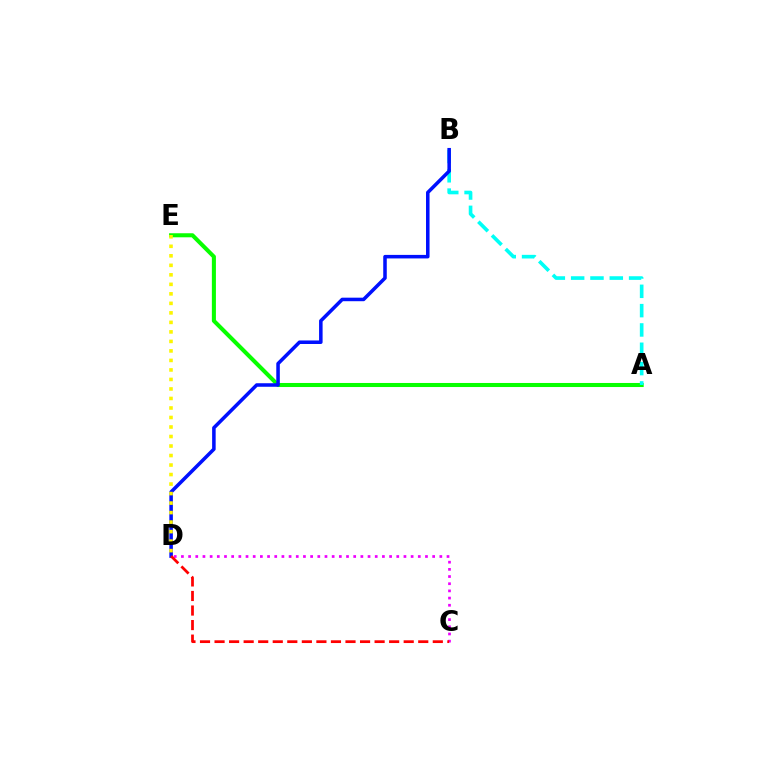{('A', 'E'): [{'color': '#08ff00', 'line_style': 'solid', 'thickness': 2.92}], ('C', 'D'): [{'color': '#ee00ff', 'line_style': 'dotted', 'thickness': 1.95}, {'color': '#ff0000', 'line_style': 'dashed', 'thickness': 1.98}], ('A', 'B'): [{'color': '#00fff6', 'line_style': 'dashed', 'thickness': 2.62}], ('B', 'D'): [{'color': '#0010ff', 'line_style': 'solid', 'thickness': 2.55}], ('D', 'E'): [{'color': '#fcf500', 'line_style': 'dotted', 'thickness': 2.58}]}